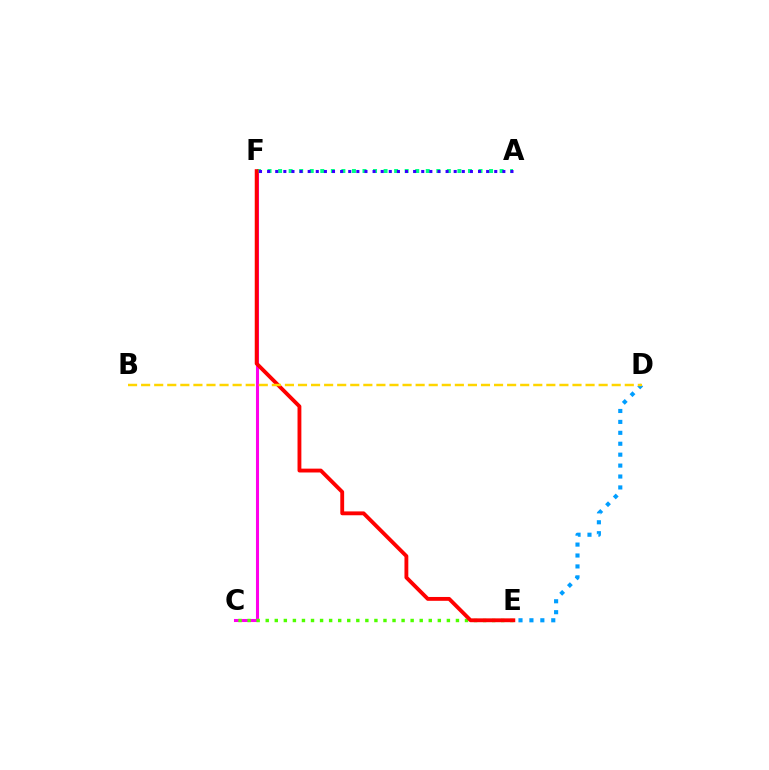{('C', 'F'): [{'color': '#ff00ed', 'line_style': 'solid', 'thickness': 2.2}], ('D', 'E'): [{'color': '#009eff', 'line_style': 'dotted', 'thickness': 2.97}], ('A', 'F'): [{'color': '#00ff86', 'line_style': 'dotted', 'thickness': 2.87}, {'color': '#3700ff', 'line_style': 'dotted', 'thickness': 2.2}], ('C', 'E'): [{'color': '#4fff00', 'line_style': 'dotted', 'thickness': 2.46}], ('E', 'F'): [{'color': '#ff0000', 'line_style': 'solid', 'thickness': 2.77}], ('B', 'D'): [{'color': '#ffd500', 'line_style': 'dashed', 'thickness': 1.78}]}